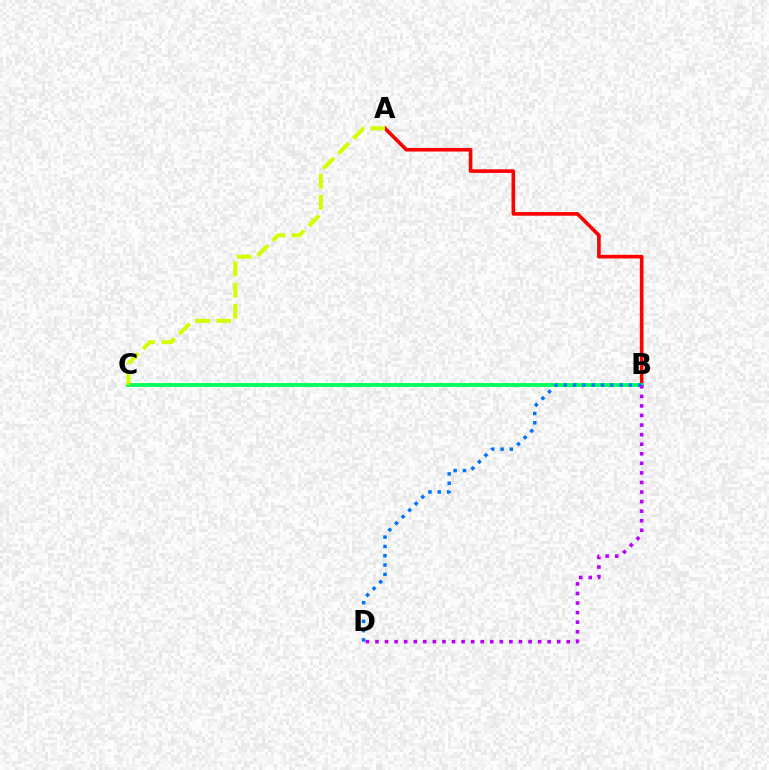{('A', 'B'): [{'color': '#ff0000', 'line_style': 'solid', 'thickness': 2.61}], ('B', 'C'): [{'color': '#00ff5c', 'line_style': 'solid', 'thickness': 2.78}], ('B', 'D'): [{'color': '#0074ff', 'line_style': 'dotted', 'thickness': 2.53}, {'color': '#b900ff', 'line_style': 'dotted', 'thickness': 2.6}], ('A', 'C'): [{'color': '#d1ff00', 'line_style': 'dashed', 'thickness': 2.88}]}